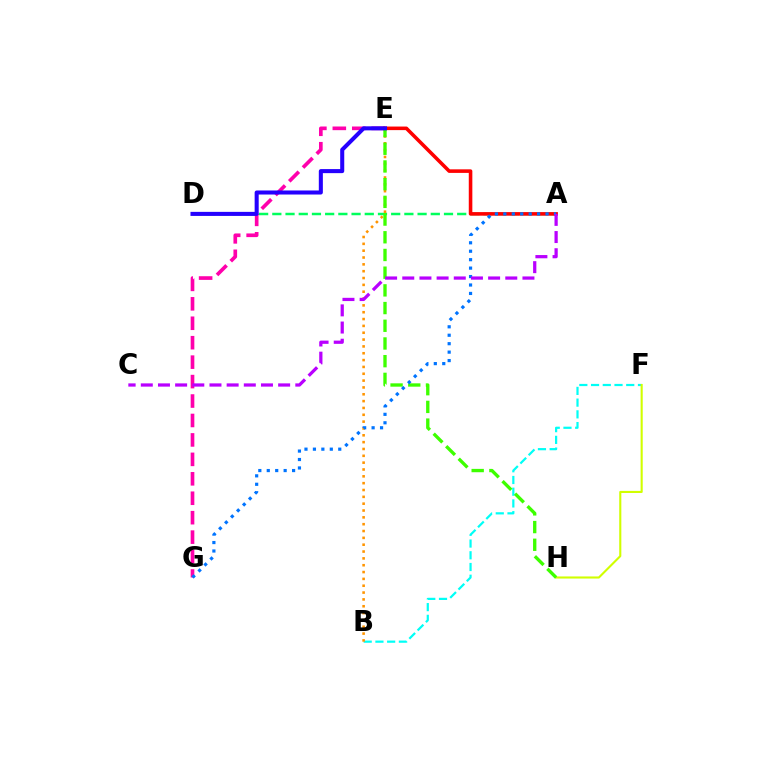{('E', 'G'): [{'color': '#ff00ac', 'line_style': 'dashed', 'thickness': 2.64}], ('A', 'D'): [{'color': '#00ff5c', 'line_style': 'dashed', 'thickness': 1.79}], ('A', 'E'): [{'color': '#ff0000', 'line_style': 'solid', 'thickness': 2.57}], ('B', 'F'): [{'color': '#00fff6', 'line_style': 'dashed', 'thickness': 1.59}], ('F', 'H'): [{'color': '#d1ff00', 'line_style': 'solid', 'thickness': 1.52}], ('B', 'E'): [{'color': '#ff9400', 'line_style': 'dotted', 'thickness': 1.86}], ('E', 'H'): [{'color': '#3dff00', 'line_style': 'dashed', 'thickness': 2.4}], ('A', 'G'): [{'color': '#0074ff', 'line_style': 'dotted', 'thickness': 2.29}], ('A', 'C'): [{'color': '#b900ff', 'line_style': 'dashed', 'thickness': 2.33}], ('D', 'E'): [{'color': '#2500ff', 'line_style': 'solid', 'thickness': 2.92}]}